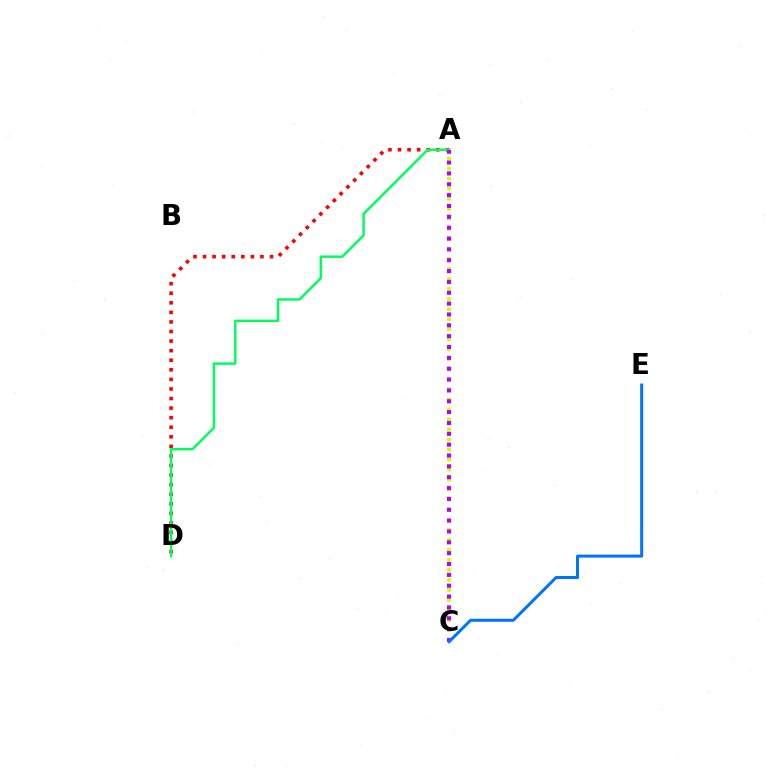{('A', 'D'): [{'color': '#ff0000', 'line_style': 'dotted', 'thickness': 2.6}, {'color': '#00ff5c', 'line_style': 'solid', 'thickness': 1.78}], ('A', 'C'): [{'color': '#d1ff00', 'line_style': 'dotted', 'thickness': 2.73}, {'color': '#b900ff', 'line_style': 'dotted', 'thickness': 2.95}], ('C', 'E'): [{'color': '#0074ff', 'line_style': 'solid', 'thickness': 2.16}]}